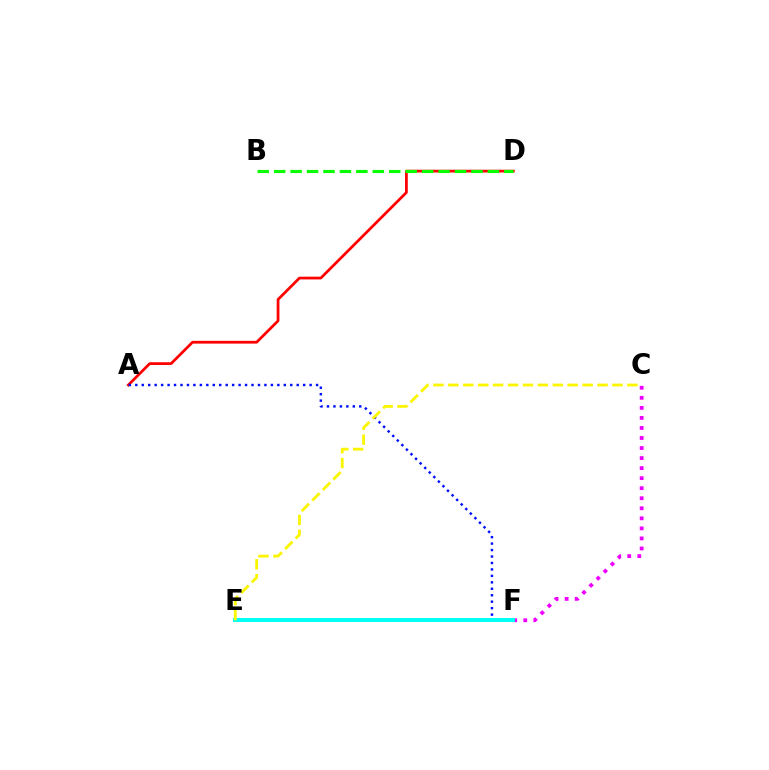{('A', 'D'): [{'color': '#ff0000', 'line_style': 'solid', 'thickness': 1.97}], ('C', 'F'): [{'color': '#ee00ff', 'line_style': 'dotted', 'thickness': 2.73}], ('A', 'F'): [{'color': '#0010ff', 'line_style': 'dotted', 'thickness': 1.75}], ('B', 'D'): [{'color': '#08ff00', 'line_style': 'dashed', 'thickness': 2.23}], ('E', 'F'): [{'color': '#00fff6', 'line_style': 'solid', 'thickness': 2.85}], ('C', 'E'): [{'color': '#fcf500', 'line_style': 'dashed', 'thickness': 2.03}]}